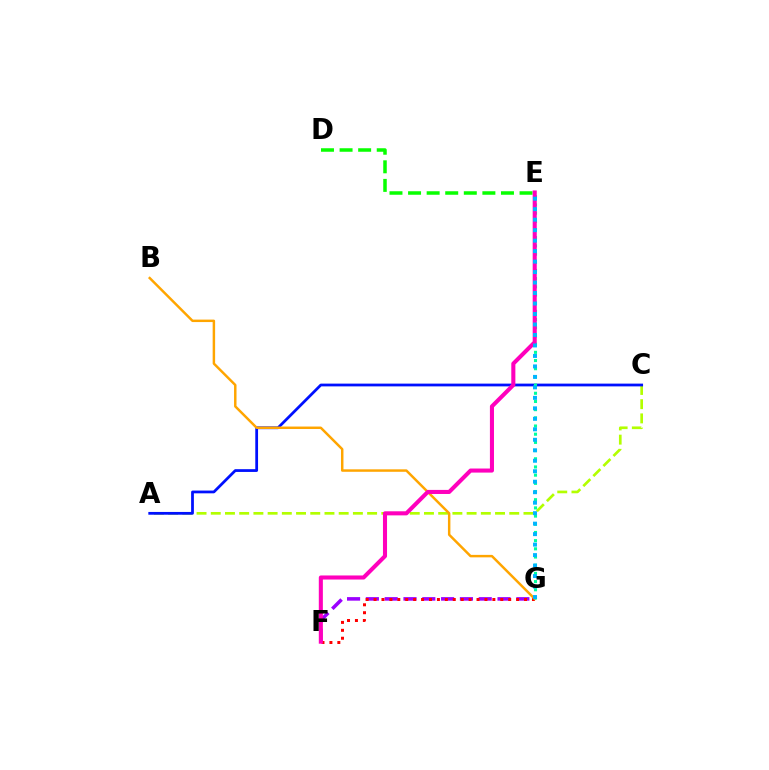{('F', 'G'): [{'color': '#9b00ff', 'line_style': 'dashed', 'thickness': 2.55}, {'color': '#ff0000', 'line_style': 'dotted', 'thickness': 2.15}], ('D', 'E'): [{'color': '#08ff00', 'line_style': 'dashed', 'thickness': 2.52}], ('A', 'C'): [{'color': '#b3ff00', 'line_style': 'dashed', 'thickness': 1.93}, {'color': '#0010ff', 'line_style': 'solid', 'thickness': 1.99}], ('B', 'G'): [{'color': '#ffa500', 'line_style': 'solid', 'thickness': 1.78}], ('E', 'G'): [{'color': '#00ff9d', 'line_style': 'dotted', 'thickness': 2.22}, {'color': '#00b5ff', 'line_style': 'dotted', 'thickness': 2.85}], ('E', 'F'): [{'color': '#ff00bd', 'line_style': 'solid', 'thickness': 2.93}]}